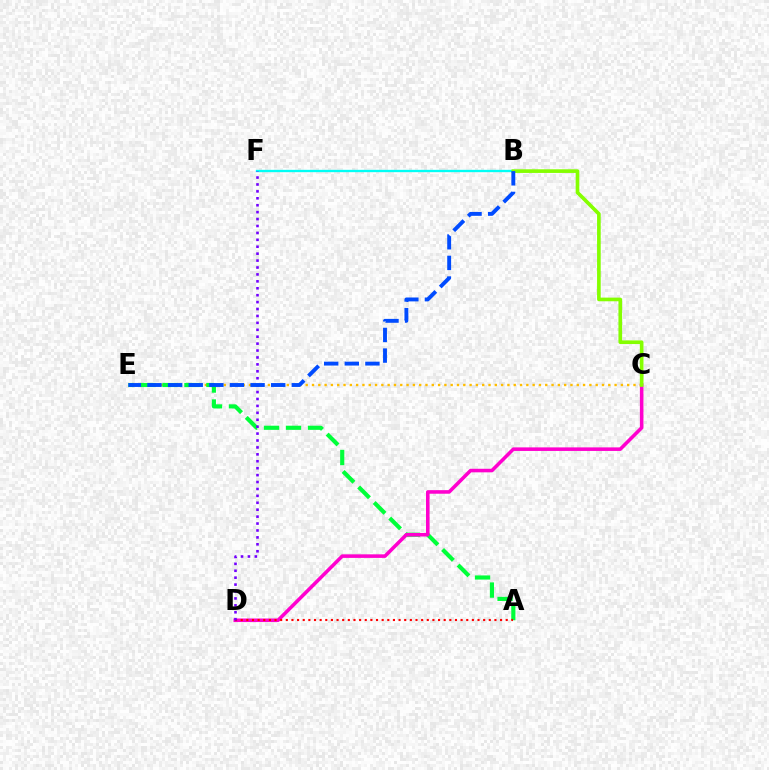{('C', 'E'): [{'color': '#ffbd00', 'line_style': 'dotted', 'thickness': 1.71}], ('A', 'E'): [{'color': '#00ff39', 'line_style': 'dashed', 'thickness': 2.98}], ('B', 'F'): [{'color': '#00fff6', 'line_style': 'solid', 'thickness': 1.68}], ('C', 'D'): [{'color': '#ff00cf', 'line_style': 'solid', 'thickness': 2.56}], ('A', 'D'): [{'color': '#ff0000', 'line_style': 'dotted', 'thickness': 1.53}], ('B', 'C'): [{'color': '#84ff00', 'line_style': 'solid', 'thickness': 2.63}], ('D', 'F'): [{'color': '#7200ff', 'line_style': 'dotted', 'thickness': 1.88}], ('B', 'E'): [{'color': '#004bff', 'line_style': 'dashed', 'thickness': 2.8}]}